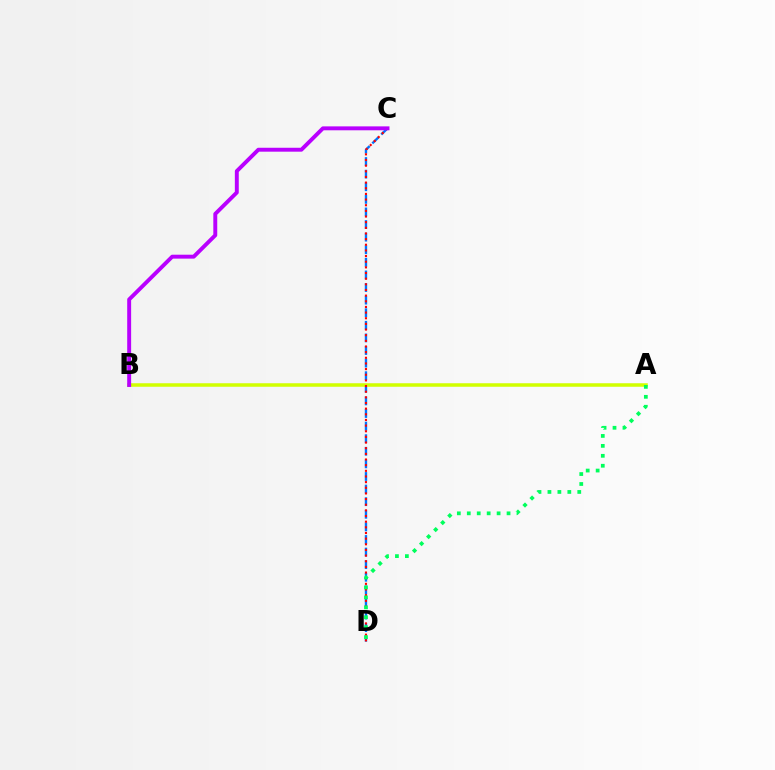{('C', 'D'): [{'color': '#0074ff', 'line_style': 'dashed', 'thickness': 1.71}, {'color': '#ff0000', 'line_style': 'dotted', 'thickness': 1.54}], ('A', 'B'): [{'color': '#d1ff00', 'line_style': 'solid', 'thickness': 2.53}], ('A', 'D'): [{'color': '#00ff5c', 'line_style': 'dotted', 'thickness': 2.7}], ('B', 'C'): [{'color': '#b900ff', 'line_style': 'solid', 'thickness': 2.82}]}